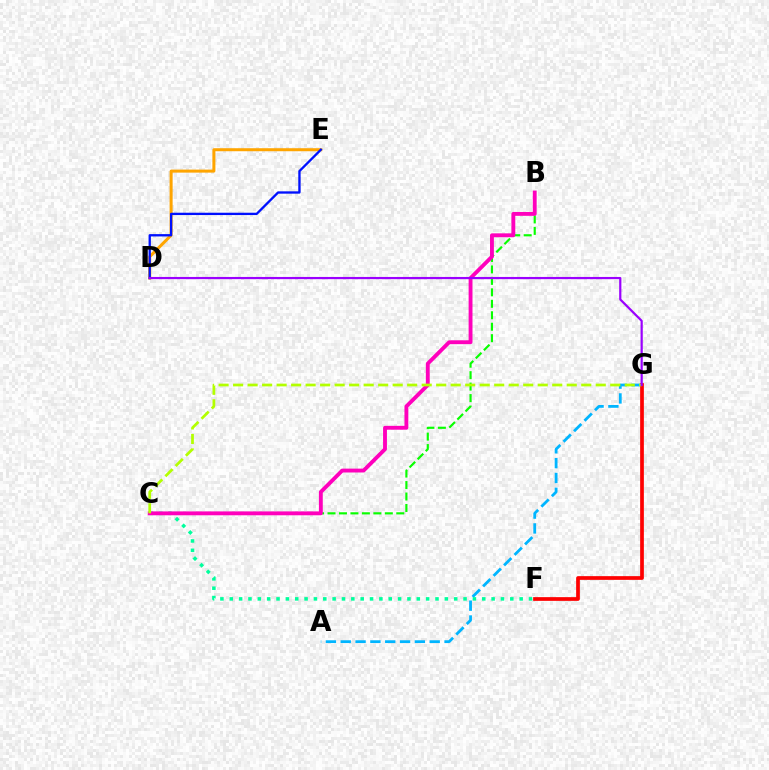{('D', 'E'): [{'color': '#ffa500', 'line_style': 'solid', 'thickness': 2.17}, {'color': '#0010ff', 'line_style': 'solid', 'thickness': 1.68}], ('A', 'G'): [{'color': '#00b5ff', 'line_style': 'dashed', 'thickness': 2.01}], ('C', 'F'): [{'color': '#00ff9d', 'line_style': 'dotted', 'thickness': 2.54}], ('B', 'C'): [{'color': '#08ff00', 'line_style': 'dashed', 'thickness': 1.56}, {'color': '#ff00bd', 'line_style': 'solid', 'thickness': 2.79}], ('F', 'G'): [{'color': '#ff0000', 'line_style': 'solid', 'thickness': 2.68}], ('C', 'G'): [{'color': '#b3ff00', 'line_style': 'dashed', 'thickness': 1.97}], ('D', 'G'): [{'color': '#9b00ff', 'line_style': 'solid', 'thickness': 1.59}]}